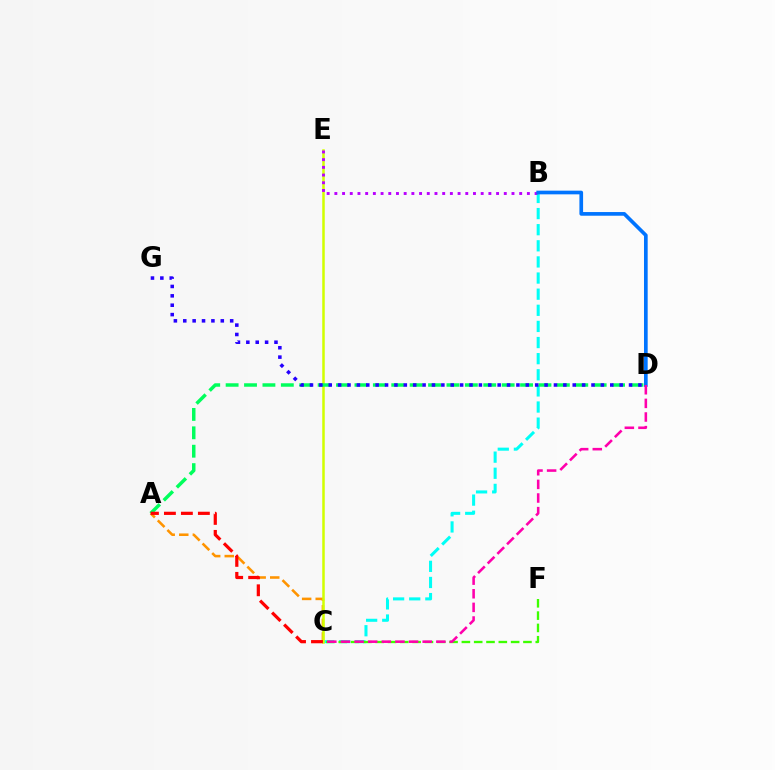{('B', 'C'): [{'color': '#00fff6', 'line_style': 'dashed', 'thickness': 2.19}], ('A', 'C'): [{'color': '#ff9400', 'line_style': 'dashed', 'thickness': 1.84}, {'color': '#ff0000', 'line_style': 'dashed', 'thickness': 2.31}], ('C', 'E'): [{'color': '#d1ff00', 'line_style': 'solid', 'thickness': 1.81}], ('B', 'E'): [{'color': '#b900ff', 'line_style': 'dotted', 'thickness': 2.09}], ('A', 'D'): [{'color': '#00ff5c', 'line_style': 'dashed', 'thickness': 2.5}], ('C', 'F'): [{'color': '#3dff00', 'line_style': 'dashed', 'thickness': 1.67}], ('B', 'D'): [{'color': '#0074ff', 'line_style': 'solid', 'thickness': 2.65}], ('D', 'G'): [{'color': '#2500ff', 'line_style': 'dotted', 'thickness': 2.55}], ('C', 'D'): [{'color': '#ff00ac', 'line_style': 'dashed', 'thickness': 1.85}]}